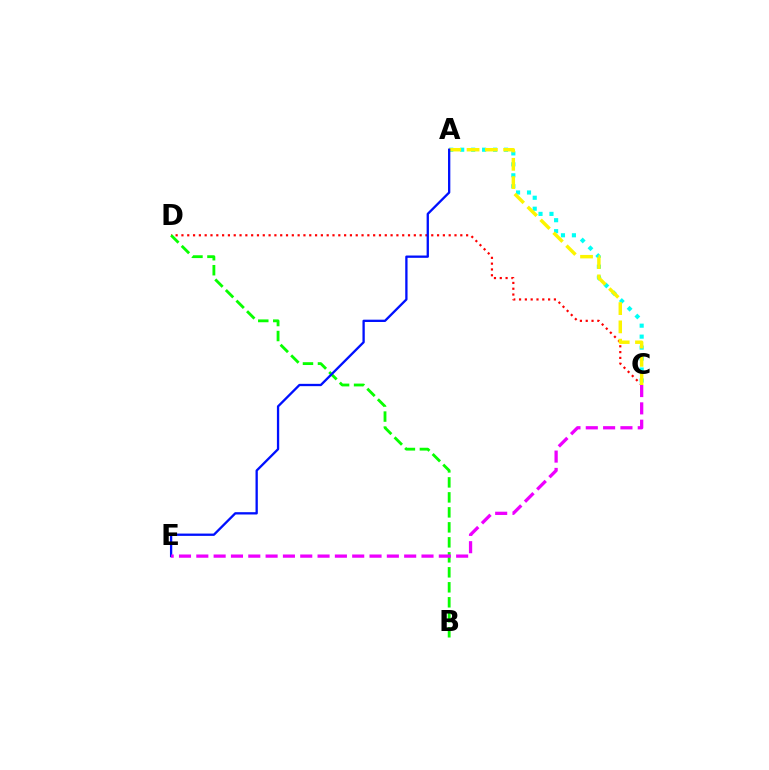{('C', 'D'): [{'color': '#ff0000', 'line_style': 'dotted', 'thickness': 1.58}], ('B', 'D'): [{'color': '#08ff00', 'line_style': 'dashed', 'thickness': 2.04}], ('A', 'C'): [{'color': '#00fff6', 'line_style': 'dotted', 'thickness': 2.98}, {'color': '#fcf500', 'line_style': 'dashed', 'thickness': 2.48}], ('A', 'E'): [{'color': '#0010ff', 'line_style': 'solid', 'thickness': 1.66}], ('C', 'E'): [{'color': '#ee00ff', 'line_style': 'dashed', 'thickness': 2.35}]}